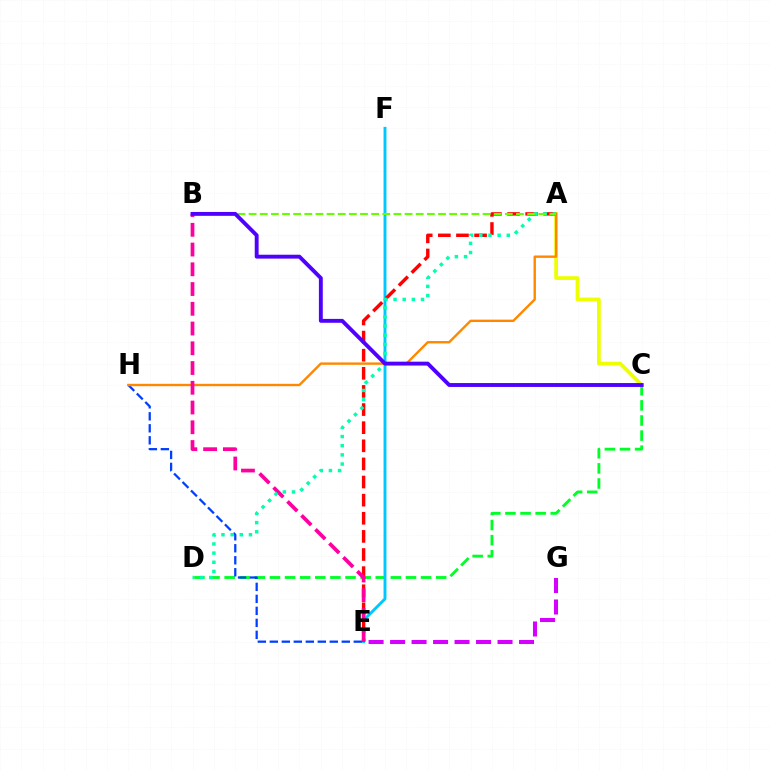{('C', 'D'): [{'color': '#00ff27', 'line_style': 'dashed', 'thickness': 2.05}], ('A', 'C'): [{'color': '#eeff00', 'line_style': 'solid', 'thickness': 2.69}], ('E', 'F'): [{'color': '#00c7ff', 'line_style': 'solid', 'thickness': 2.09}], ('E', 'H'): [{'color': '#003fff', 'line_style': 'dashed', 'thickness': 1.63}], ('A', 'H'): [{'color': '#ff8800', 'line_style': 'solid', 'thickness': 1.71}], ('A', 'E'): [{'color': '#ff0000', 'line_style': 'dashed', 'thickness': 2.46}], ('B', 'E'): [{'color': '#ff00a0', 'line_style': 'dashed', 'thickness': 2.68}], ('A', 'D'): [{'color': '#00ffaf', 'line_style': 'dotted', 'thickness': 2.49}], ('A', 'B'): [{'color': '#66ff00', 'line_style': 'dashed', 'thickness': 1.51}], ('E', 'G'): [{'color': '#d600ff', 'line_style': 'dashed', 'thickness': 2.92}], ('B', 'C'): [{'color': '#4f00ff', 'line_style': 'solid', 'thickness': 2.79}]}